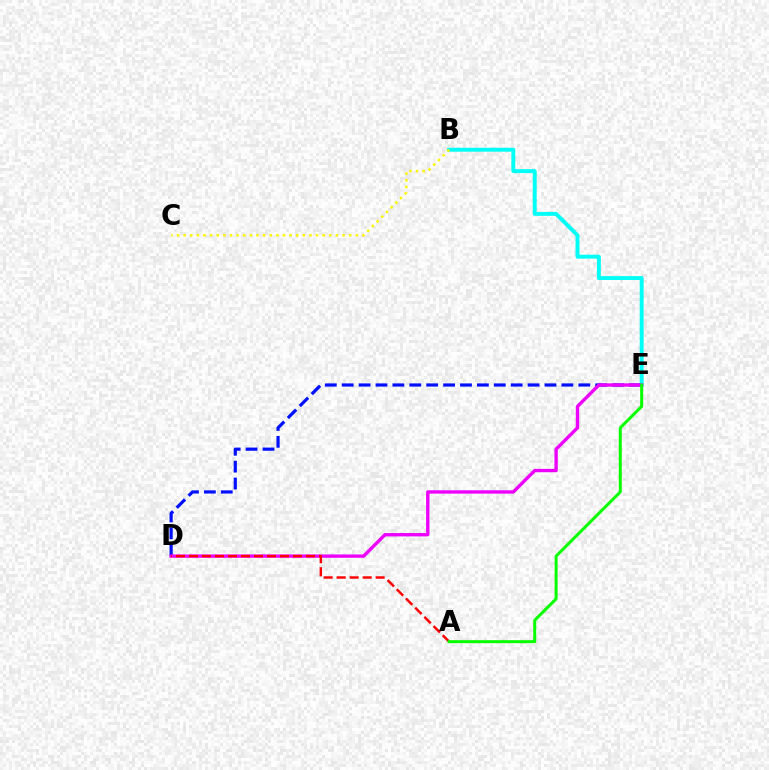{('D', 'E'): [{'color': '#0010ff', 'line_style': 'dashed', 'thickness': 2.3}, {'color': '#ee00ff', 'line_style': 'solid', 'thickness': 2.42}], ('B', 'E'): [{'color': '#00fff6', 'line_style': 'solid', 'thickness': 2.82}], ('A', 'D'): [{'color': '#ff0000', 'line_style': 'dashed', 'thickness': 1.77}], ('B', 'C'): [{'color': '#fcf500', 'line_style': 'dotted', 'thickness': 1.8}], ('A', 'E'): [{'color': '#08ff00', 'line_style': 'solid', 'thickness': 2.17}]}